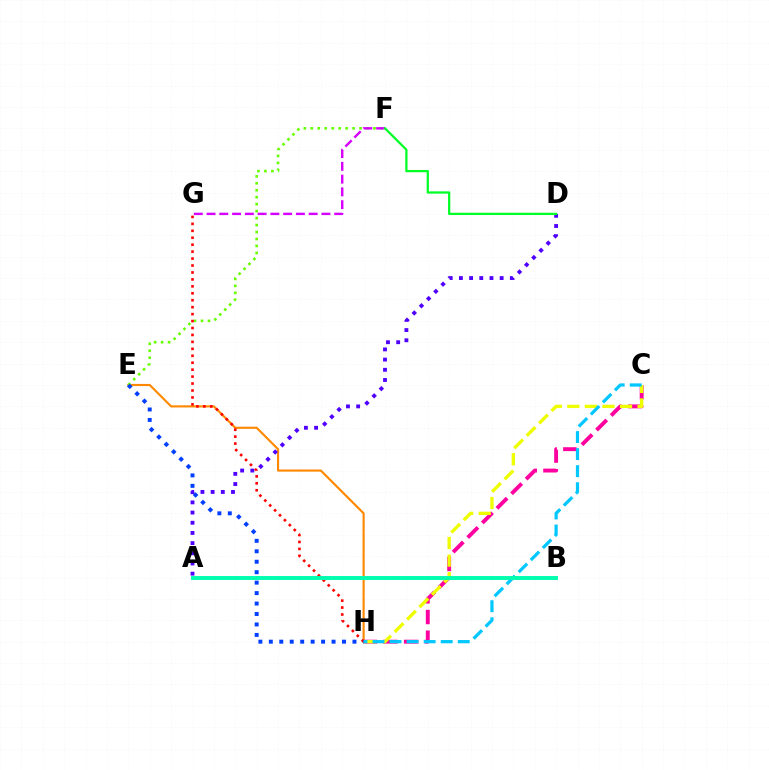{('E', 'H'): [{'color': '#ff8800', 'line_style': 'solid', 'thickness': 1.54}, {'color': '#003fff', 'line_style': 'dotted', 'thickness': 2.84}], ('E', 'F'): [{'color': '#66ff00', 'line_style': 'dotted', 'thickness': 1.89}], ('A', 'D'): [{'color': '#4f00ff', 'line_style': 'dotted', 'thickness': 2.77}], ('F', 'G'): [{'color': '#d600ff', 'line_style': 'dashed', 'thickness': 1.73}], ('C', 'H'): [{'color': '#ff00a0', 'line_style': 'dashed', 'thickness': 2.8}, {'color': '#eeff00', 'line_style': 'dashed', 'thickness': 2.39}, {'color': '#00c7ff', 'line_style': 'dashed', 'thickness': 2.32}], ('G', 'H'): [{'color': '#ff0000', 'line_style': 'dotted', 'thickness': 1.89}], ('D', 'F'): [{'color': '#00ff27', 'line_style': 'solid', 'thickness': 1.62}], ('A', 'B'): [{'color': '#00ffaf', 'line_style': 'solid', 'thickness': 2.81}]}